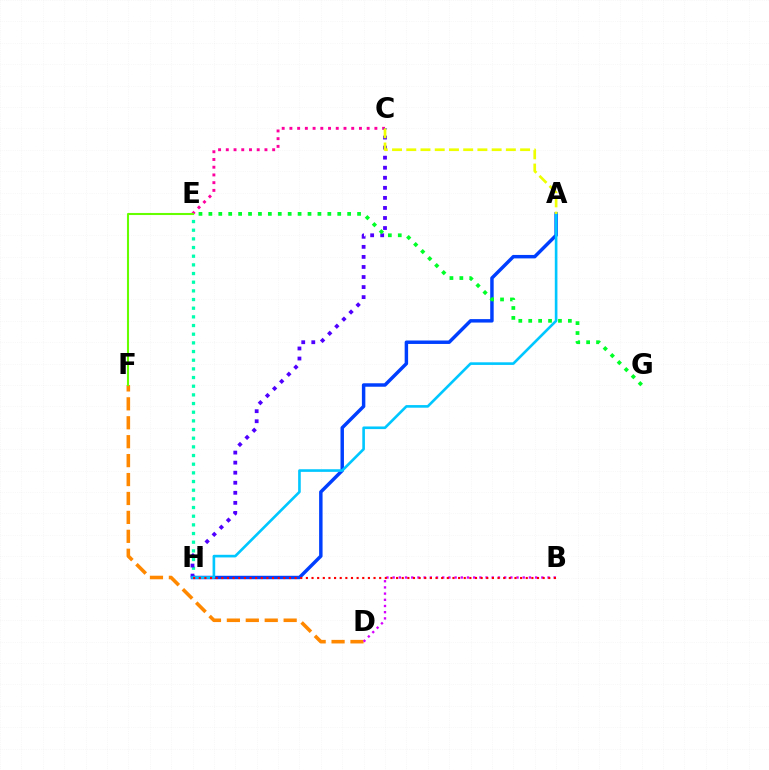{('E', 'H'): [{'color': '#00ffaf', 'line_style': 'dotted', 'thickness': 2.35}], ('C', 'E'): [{'color': '#ff00a0', 'line_style': 'dotted', 'thickness': 2.1}], ('D', 'F'): [{'color': '#ff8800', 'line_style': 'dashed', 'thickness': 2.57}], ('C', 'H'): [{'color': '#4f00ff', 'line_style': 'dotted', 'thickness': 2.73}], ('A', 'H'): [{'color': '#003fff', 'line_style': 'solid', 'thickness': 2.49}, {'color': '#00c7ff', 'line_style': 'solid', 'thickness': 1.89}], ('E', 'G'): [{'color': '#00ff27', 'line_style': 'dotted', 'thickness': 2.69}], ('A', 'C'): [{'color': '#eeff00', 'line_style': 'dashed', 'thickness': 1.93}], ('B', 'D'): [{'color': '#d600ff', 'line_style': 'dotted', 'thickness': 1.68}], ('E', 'F'): [{'color': '#66ff00', 'line_style': 'solid', 'thickness': 1.5}], ('B', 'H'): [{'color': '#ff0000', 'line_style': 'dotted', 'thickness': 1.53}]}